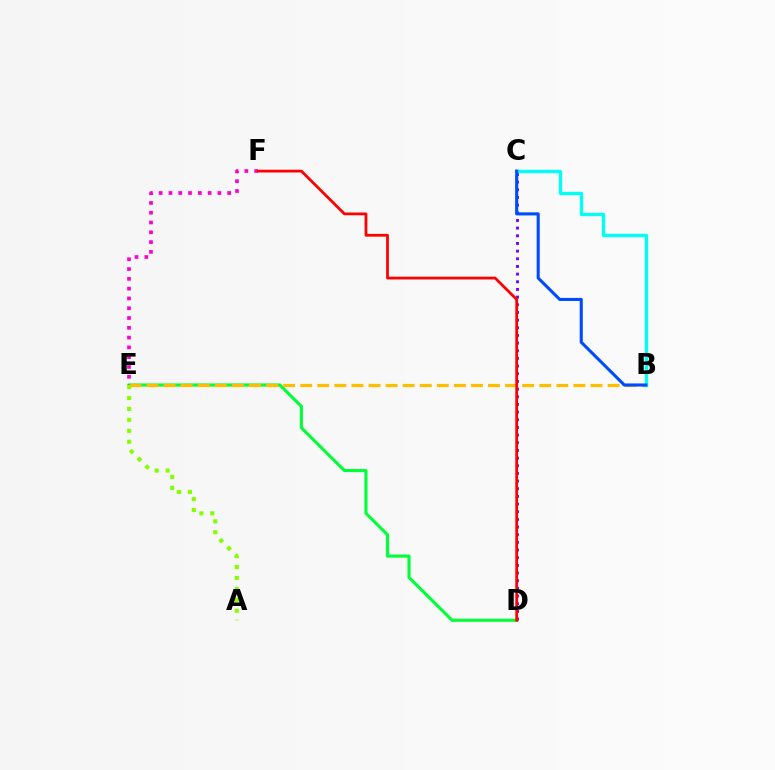{('D', 'E'): [{'color': '#00ff39', 'line_style': 'solid', 'thickness': 2.24}], ('B', 'E'): [{'color': '#ffbd00', 'line_style': 'dashed', 'thickness': 2.32}], ('C', 'D'): [{'color': '#7200ff', 'line_style': 'dotted', 'thickness': 2.08}], ('E', 'F'): [{'color': '#ff00cf', 'line_style': 'dotted', 'thickness': 2.66}], ('B', 'C'): [{'color': '#00fff6', 'line_style': 'solid', 'thickness': 2.42}, {'color': '#004bff', 'line_style': 'solid', 'thickness': 2.22}], ('A', 'E'): [{'color': '#84ff00', 'line_style': 'dotted', 'thickness': 2.97}], ('D', 'F'): [{'color': '#ff0000', 'line_style': 'solid', 'thickness': 1.99}]}